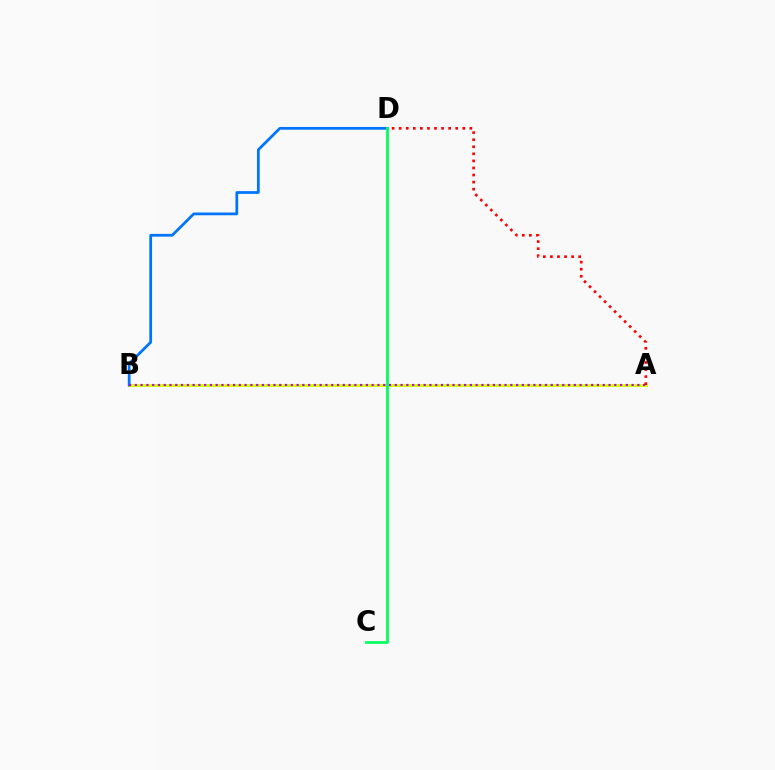{('A', 'B'): [{'color': '#d1ff00', 'line_style': 'solid', 'thickness': 2.16}, {'color': '#b900ff', 'line_style': 'dotted', 'thickness': 1.57}], ('B', 'D'): [{'color': '#0074ff', 'line_style': 'solid', 'thickness': 1.98}], ('C', 'D'): [{'color': '#00ff5c', 'line_style': 'solid', 'thickness': 1.97}], ('A', 'D'): [{'color': '#ff0000', 'line_style': 'dotted', 'thickness': 1.92}]}